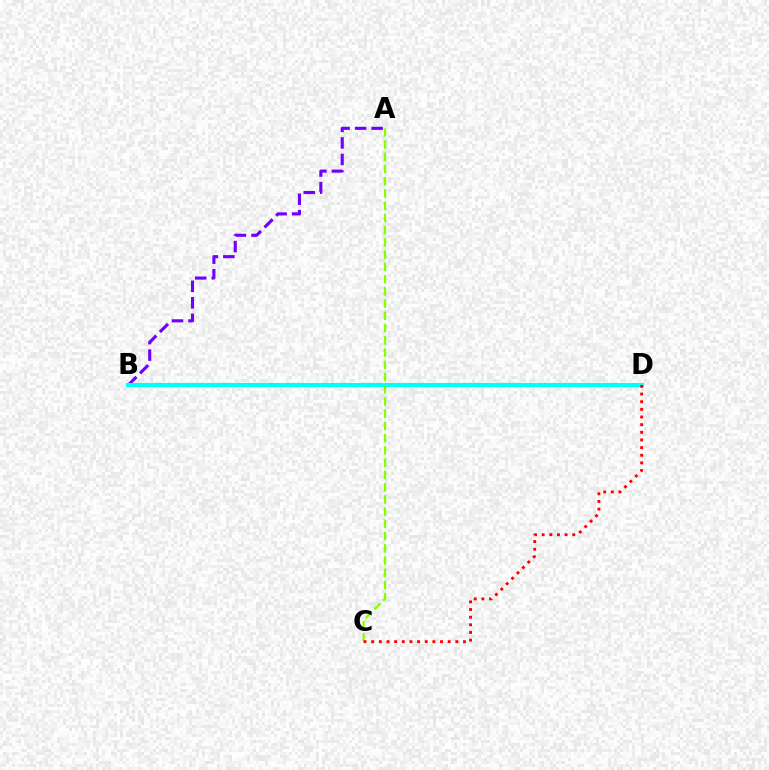{('A', 'B'): [{'color': '#7200ff', 'line_style': 'dashed', 'thickness': 2.24}], ('B', 'D'): [{'color': '#00fff6', 'line_style': 'solid', 'thickness': 2.96}], ('A', 'C'): [{'color': '#84ff00', 'line_style': 'dashed', 'thickness': 1.66}], ('C', 'D'): [{'color': '#ff0000', 'line_style': 'dotted', 'thickness': 2.08}]}